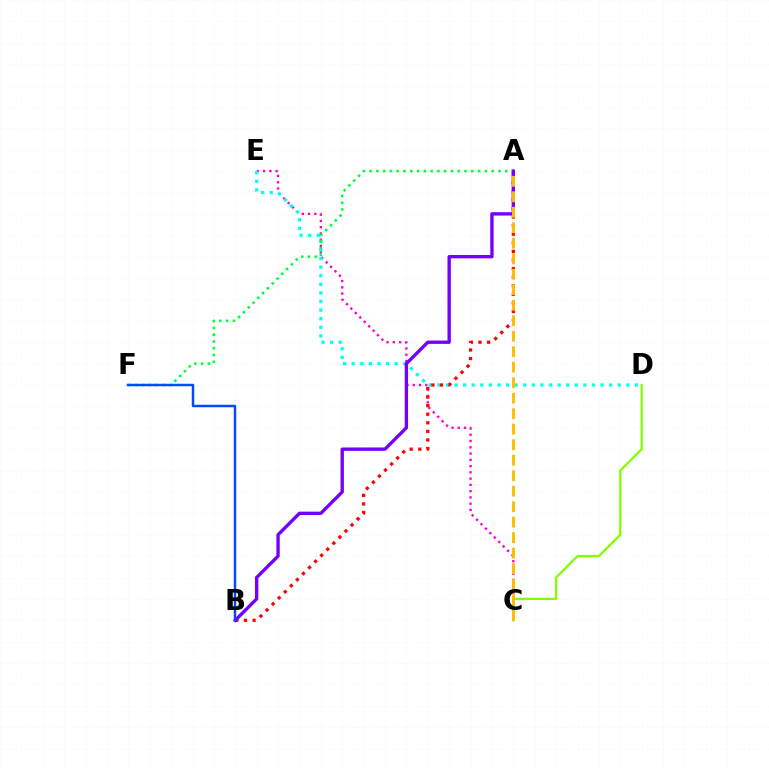{('C', 'E'): [{'color': '#ff00cf', 'line_style': 'dotted', 'thickness': 1.7}], ('D', 'E'): [{'color': '#00fff6', 'line_style': 'dotted', 'thickness': 2.33}], ('A', 'F'): [{'color': '#00ff39', 'line_style': 'dotted', 'thickness': 1.84}], ('C', 'D'): [{'color': '#84ff00', 'line_style': 'solid', 'thickness': 1.65}], ('A', 'B'): [{'color': '#ff0000', 'line_style': 'dotted', 'thickness': 2.33}, {'color': '#7200ff', 'line_style': 'solid', 'thickness': 2.42}], ('A', 'C'): [{'color': '#ffbd00', 'line_style': 'dashed', 'thickness': 2.1}], ('B', 'F'): [{'color': '#004bff', 'line_style': 'solid', 'thickness': 1.78}]}